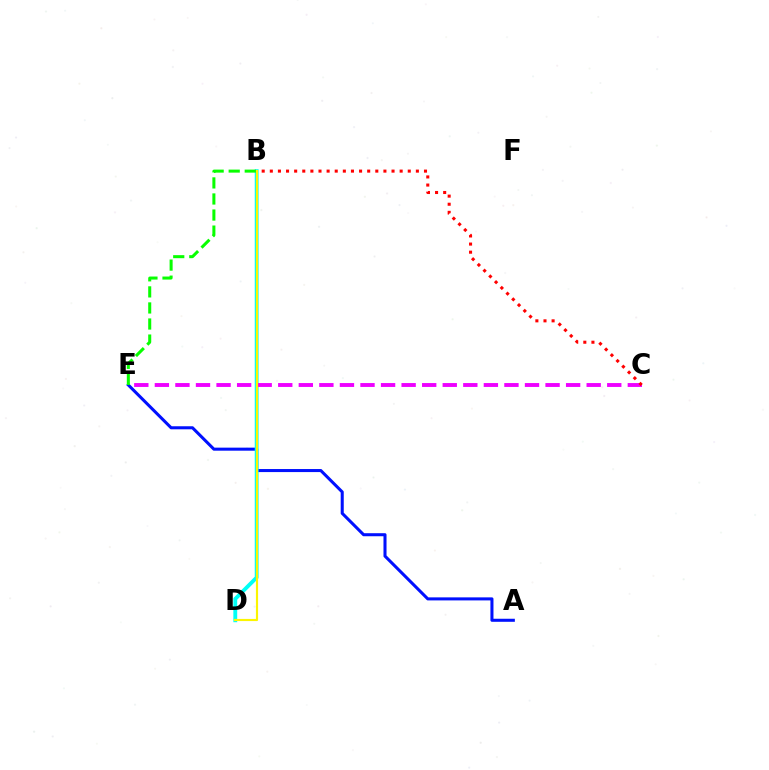{('A', 'E'): [{'color': '#0010ff', 'line_style': 'solid', 'thickness': 2.19}], ('B', 'D'): [{'color': '#00fff6', 'line_style': 'solid', 'thickness': 2.77}, {'color': '#fcf500', 'line_style': 'solid', 'thickness': 1.55}], ('C', 'E'): [{'color': '#ee00ff', 'line_style': 'dashed', 'thickness': 2.79}], ('B', 'C'): [{'color': '#ff0000', 'line_style': 'dotted', 'thickness': 2.2}], ('B', 'E'): [{'color': '#08ff00', 'line_style': 'dashed', 'thickness': 2.18}]}